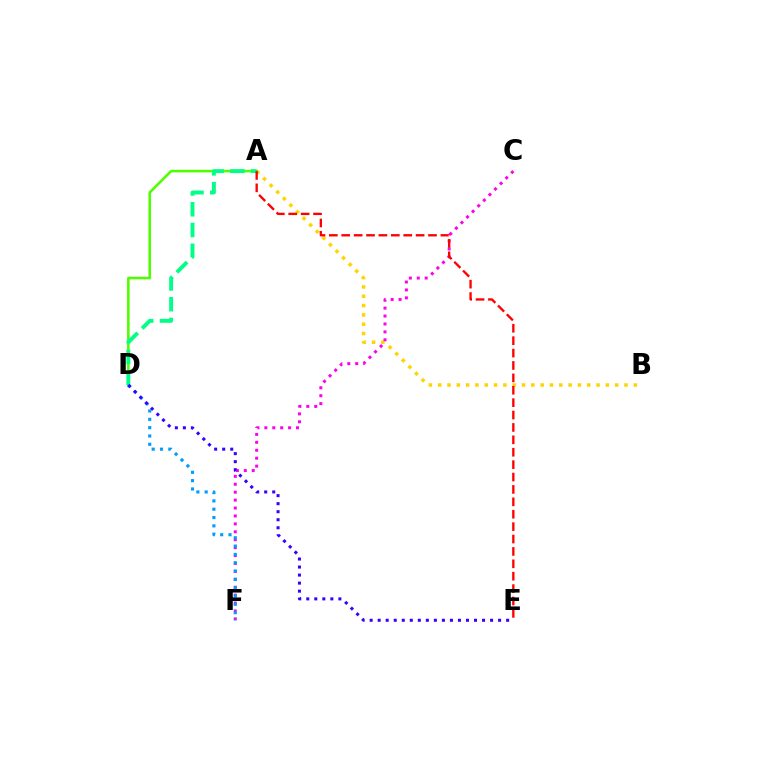{('A', 'B'): [{'color': '#ffd500', 'line_style': 'dotted', 'thickness': 2.53}], ('A', 'D'): [{'color': '#4fff00', 'line_style': 'solid', 'thickness': 1.85}, {'color': '#00ff86', 'line_style': 'dashed', 'thickness': 2.82}], ('C', 'F'): [{'color': '#ff00ed', 'line_style': 'dotted', 'thickness': 2.15}], ('D', 'F'): [{'color': '#009eff', 'line_style': 'dotted', 'thickness': 2.26}], ('A', 'E'): [{'color': '#ff0000', 'line_style': 'dashed', 'thickness': 1.68}], ('D', 'E'): [{'color': '#3700ff', 'line_style': 'dotted', 'thickness': 2.18}]}